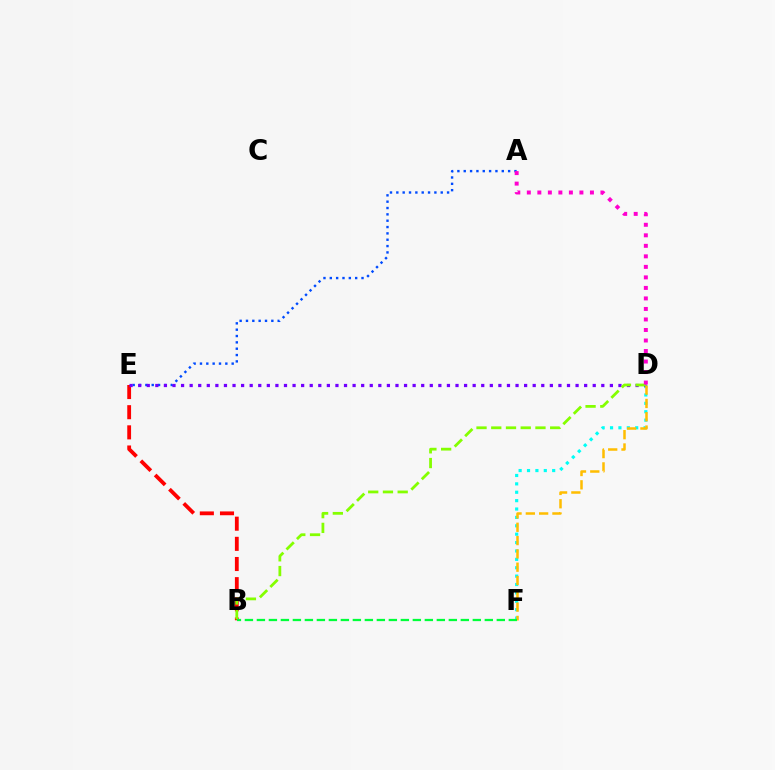{('A', 'E'): [{'color': '#004bff', 'line_style': 'dotted', 'thickness': 1.72}], ('D', 'F'): [{'color': '#00fff6', 'line_style': 'dotted', 'thickness': 2.28}, {'color': '#ffbd00', 'line_style': 'dashed', 'thickness': 1.81}], ('B', 'E'): [{'color': '#ff0000', 'line_style': 'dashed', 'thickness': 2.74}], ('D', 'E'): [{'color': '#7200ff', 'line_style': 'dotted', 'thickness': 2.33}], ('B', 'D'): [{'color': '#84ff00', 'line_style': 'dashed', 'thickness': 2.0}], ('A', 'D'): [{'color': '#ff00cf', 'line_style': 'dotted', 'thickness': 2.86}], ('B', 'F'): [{'color': '#00ff39', 'line_style': 'dashed', 'thickness': 1.63}]}